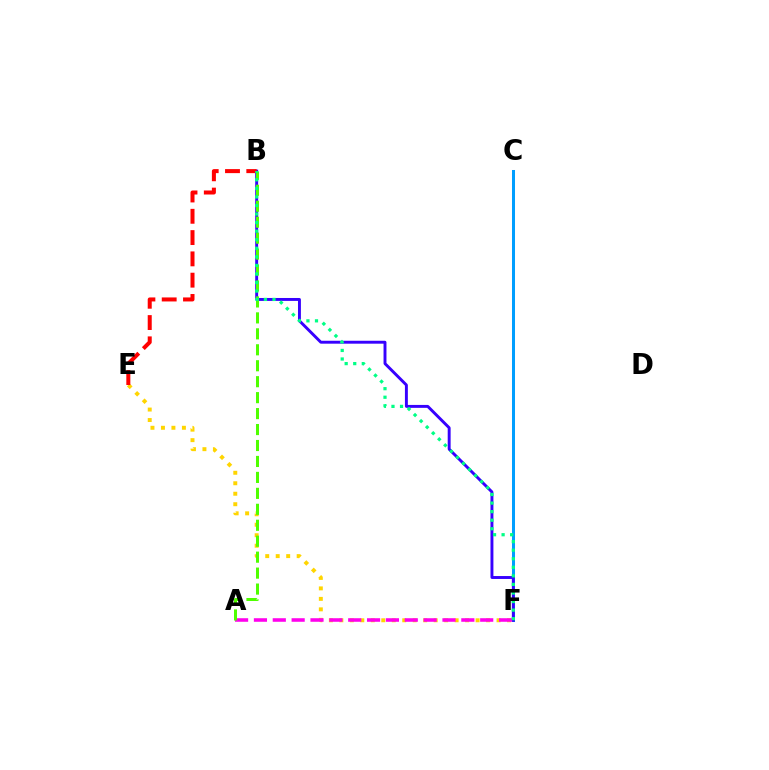{('E', 'F'): [{'color': '#ffd500', 'line_style': 'dotted', 'thickness': 2.85}], ('C', 'F'): [{'color': '#009eff', 'line_style': 'solid', 'thickness': 2.17}], ('B', 'F'): [{'color': '#3700ff', 'line_style': 'solid', 'thickness': 2.11}, {'color': '#00ff86', 'line_style': 'dotted', 'thickness': 2.33}], ('A', 'F'): [{'color': '#ff00ed', 'line_style': 'dashed', 'thickness': 2.56}], ('B', 'E'): [{'color': '#ff0000', 'line_style': 'dashed', 'thickness': 2.89}], ('A', 'B'): [{'color': '#4fff00', 'line_style': 'dashed', 'thickness': 2.17}]}